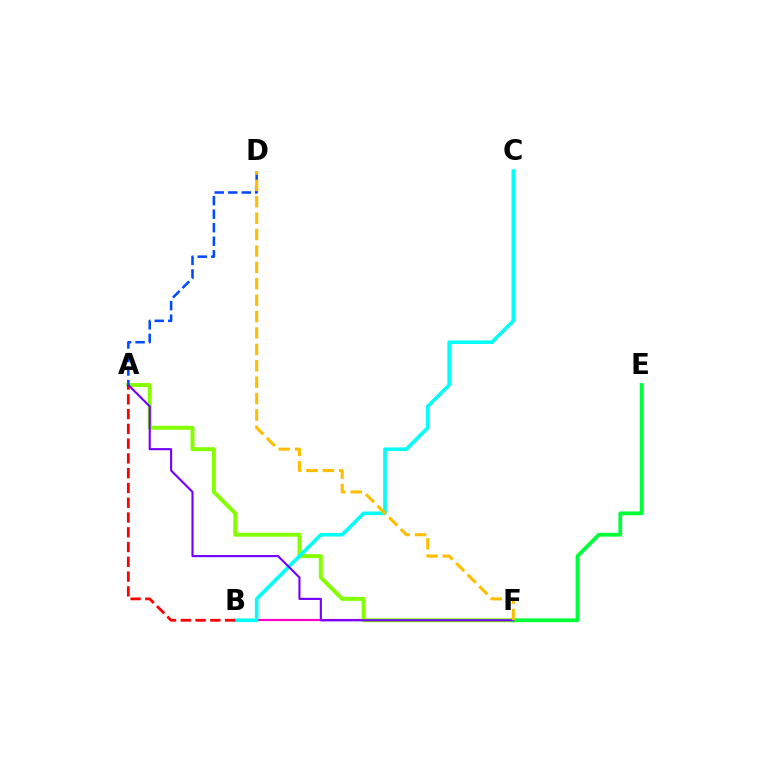{('B', 'F'): [{'color': '#ff00cf', 'line_style': 'solid', 'thickness': 1.56}], ('A', 'F'): [{'color': '#84ff00', 'line_style': 'solid', 'thickness': 2.86}, {'color': '#7200ff', 'line_style': 'solid', 'thickness': 1.52}], ('E', 'F'): [{'color': '#00ff39', 'line_style': 'solid', 'thickness': 2.73}], ('B', 'C'): [{'color': '#00fff6', 'line_style': 'solid', 'thickness': 2.6}], ('A', 'B'): [{'color': '#ff0000', 'line_style': 'dashed', 'thickness': 2.01}], ('A', 'D'): [{'color': '#004bff', 'line_style': 'dashed', 'thickness': 1.84}], ('D', 'F'): [{'color': '#ffbd00', 'line_style': 'dashed', 'thickness': 2.23}]}